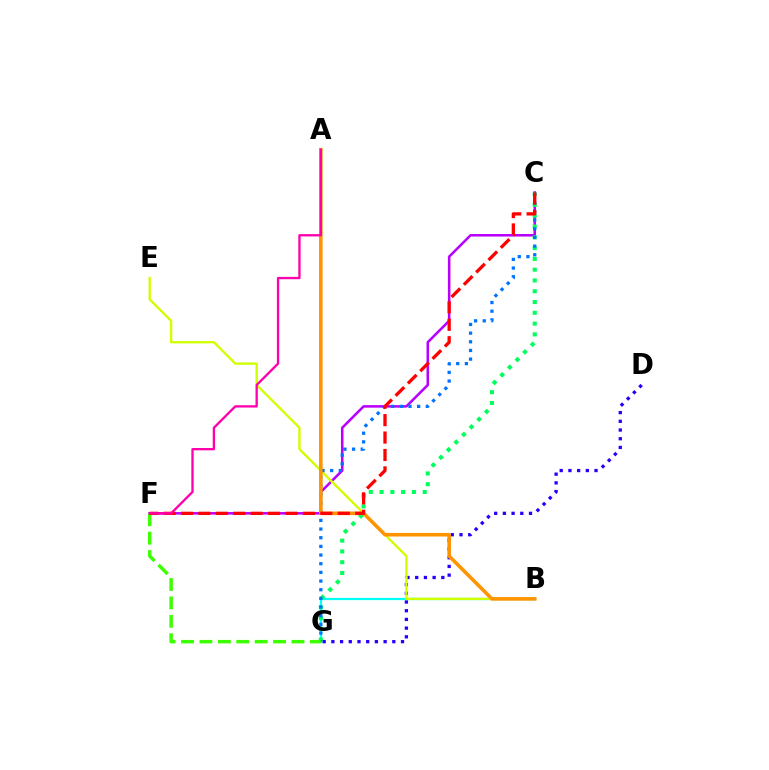{('C', 'F'): [{'color': '#b900ff', 'line_style': 'solid', 'thickness': 1.83}, {'color': '#ff0000', 'line_style': 'dashed', 'thickness': 2.37}], ('B', 'G'): [{'color': '#00fff6', 'line_style': 'solid', 'thickness': 1.61}], ('D', 'G'): [{'color': '#2500ff', 'line_style': 'dotted', 'thickness': 2.37}], ('C', 'G'): [{'color': '#00ff5c', 'line_style': 'dotted', 'thickness': 2.93}, {'color': '#0074ff', 'line_style': 'dotted', 'thickness': 2.35}], ('B', 'E'): [{'color': '#d1ff00', 'line_style': 'solid', 'thickness': 1.7}], ('A', 'B'): [{'color': '#ff9400', 'line_style': 'solid', 'thickness': 2.58}], ('F', 'G'): [{'color': '#3dff00', 'line_style': 'dashed', 'thickness': 2.5}], ('A', 'F'): [{'color': '#ff00ac', 'line_style': 'solid', 'thickness': 1.67}]}